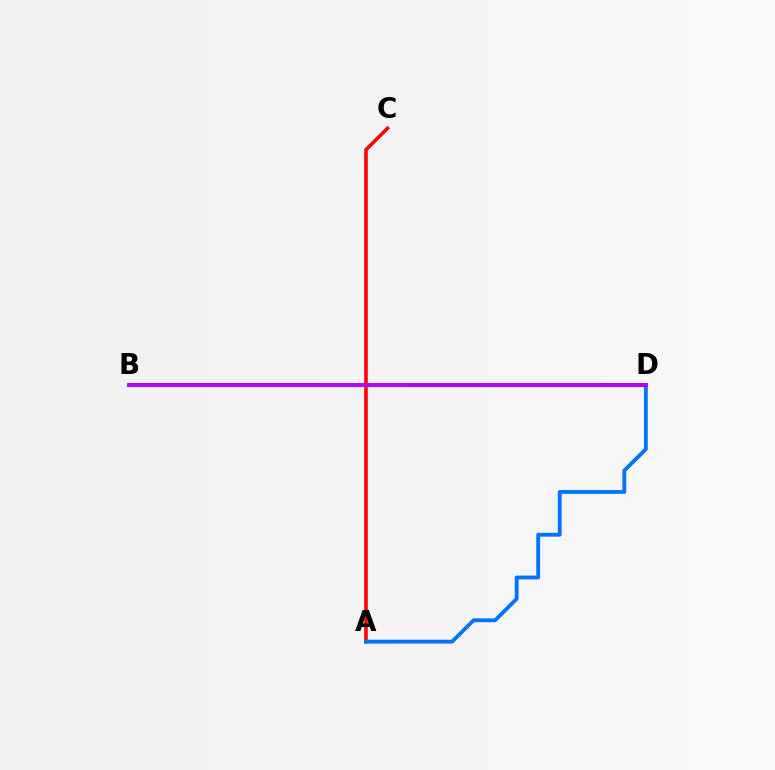{('B', 'D'): [{'color': '#d1ff00', 'line_style': 'solid', 'thickness': 2.27}, {'color': '#00ff5c', 'line_style': 'solid', 'thickness': 2.29}, {'color': '#b900ff', 'line_style': 'solid', 'thickness': 2.88}], ('A', 'C'): [{'color': '#ff0000', 'line_style': 'solid', 'thickness': 2.58}], ('A', 'D'): [{'color': '#0074ff', 'line_style': 'solid', 'thickness': 2.76}]}